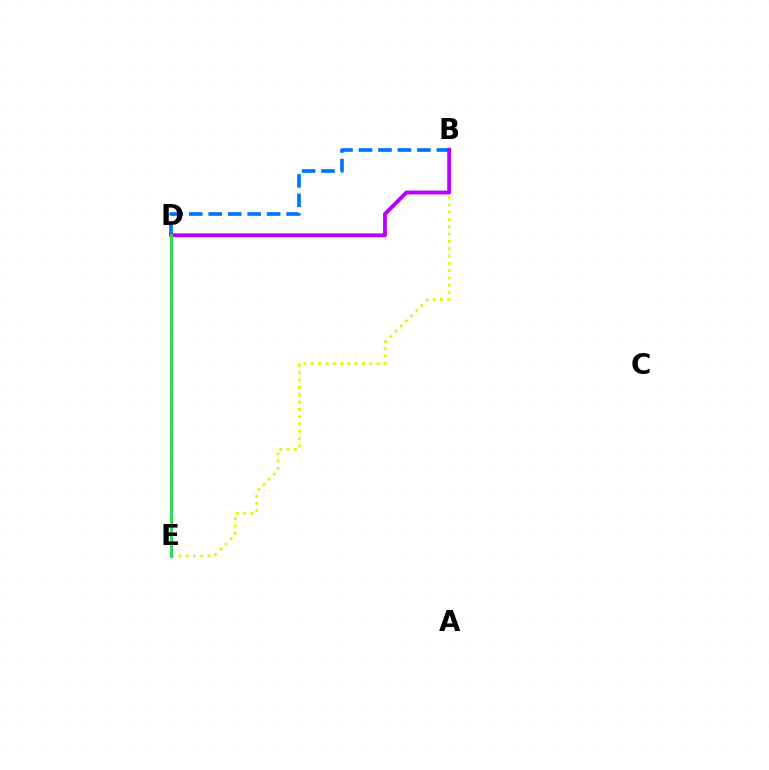{('B', 'D'): [{'color': '#0074ff', 'line_style': 'dashed', 'thickness': 2.65}, {'color': '#b900ff', 'line_style': 'solid', 'thickness': 2.77}], ('B', 'E'): [{'color': '#d1ff00', 'line_style': 'dotted', 'thickness': 1.99}], ('D', 'E'): [{'color': '#ff0000', 'line_style': 'solid', 'thickness': 1.94}, {'color': '#00ff5c', 'line_style': 'solid', 'thickness': 1.9}]}